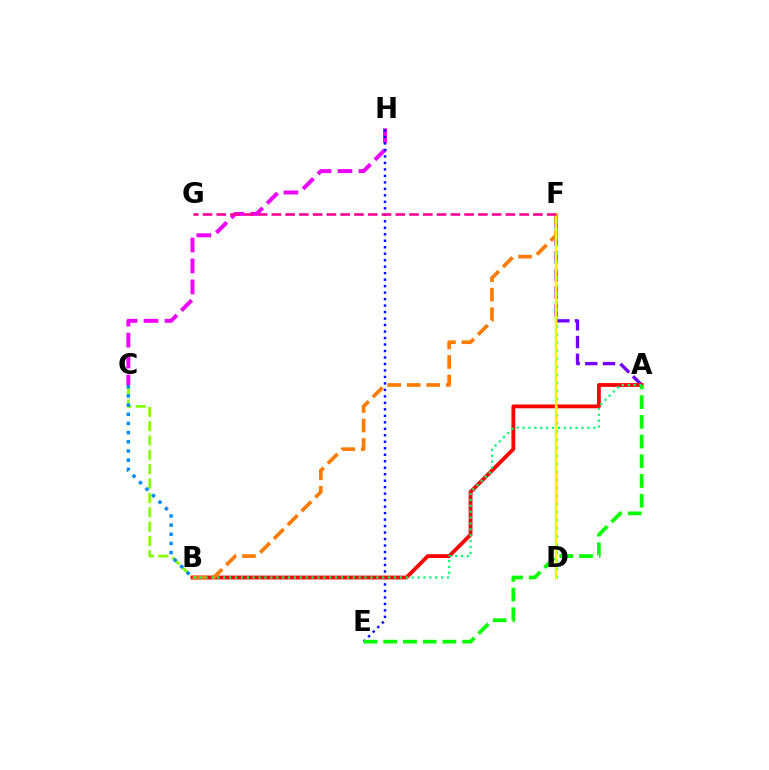{('C', 'H'): [{'color': '#ee00ff', 'line_style': 'dashed', 'thickness': 2.85}], ('A', 'F'): [{'color': '#7200ff', 'line_style': 'dashed', 'thickness': 2.4}], ('E', 'H'): [{'color': '#0010ff', 'line_style': 'dotted', 'thickness': 1.76}], ('A', 'B'): [{'color': '#ff0000', 'line_style': 'solid', 'thickness': 2.74}, {'color': '#00ff74', 'line_style': 'dotted', 'thickness': 1.6}], ('B', 'F'): [{'color': '#ff7c00', 'line_style': 'dashed', 'thickness': 2.65}], ('D', 'F'): [{'color': '#00fff6', 'line_style': 'dotted', 'thickness': 2.2}, {'color': '#fcf500', 'line_style': 'solid', 'thickness': 1.77}], ('F', 'G'): [{'color': '#ff0094', 'line_style': 'dashed', 'thickness': 1.87}], ('B', 'C'): [{'color': '#84ff00', 'line_style': 'dashed', 'thickness': 1.95}, {'color': '#008cff', 'line_style': 'dotted', 'thickness': 2.49}], ('A', 'E'): [{'color': '#08ff00', 'line_style': 'dashed', 'thickness': 2.68}]}